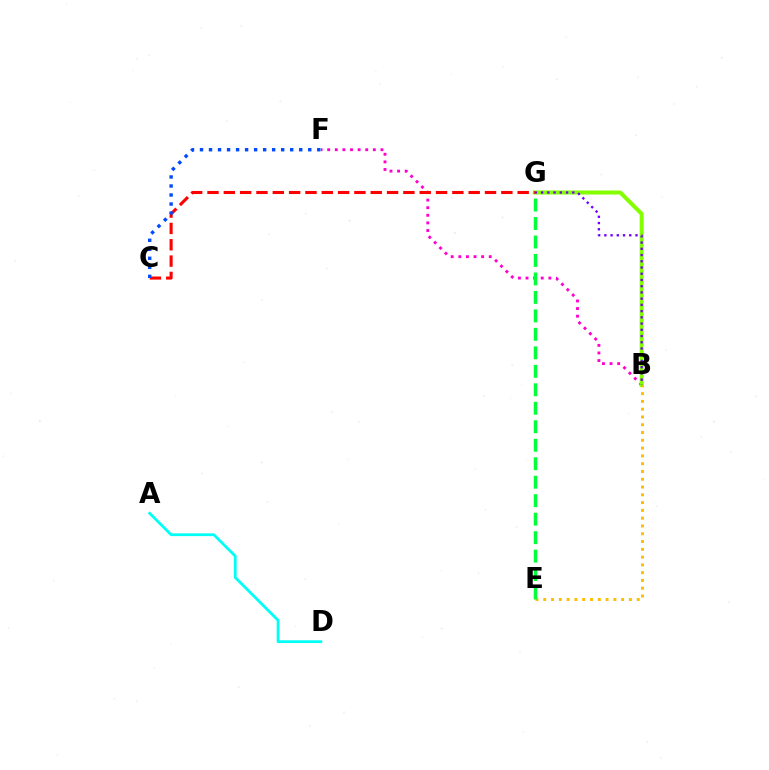{('B', 'F'): [{'color': '#ff00cf', 'line_style': 'dotted', 'thickness': 2.07}], ('A', 'D'): [{'color': '#00fff6', 'line_style': 'solid', 'thickness': 2.01}], ('B', 'G'): [{'color': '#84ff00', 'line_style': 'solid', 'thickness': 2.89}, {'color': '#7200ff', 'line_style': 'dotted', 'thickness': 1.69}], ('C', 'G'): [{'color': '#ff0000', 'line_style': 'dashed', 'thickness': 2.22}], ('C', 'F'): [{'color': '#004bff', 'line_style': 'dotted', 'thickness': 2.45}], ('B', 'E'): [{'color': '#ffbd00', 'line_style': 'dotted', 'thickness': 2.12}], ('E', 'G'): [{'color': '#00ff39', 'line_style': 'dashed', 'thickness': 2.51}]}